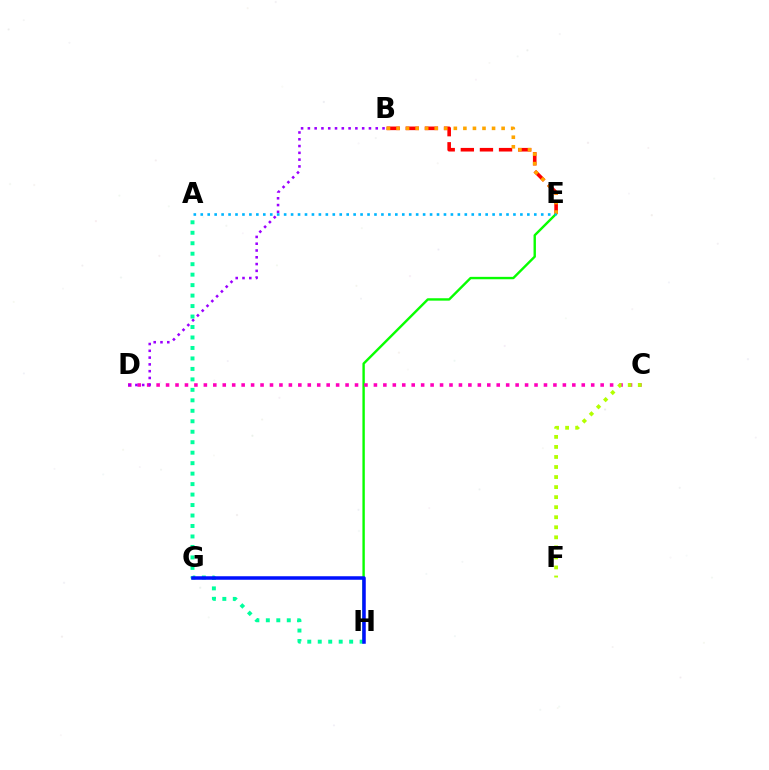{('E', 'H'): [{'color': '#08ff00', 'line_style': 'solid', 'thickness': 1.73}], ('C', 'D'): [{'color': '#ff00bd', 'line_style': 'dotted', 'thickness': 2.57}], ('B', 'E'): [{'color': '#ff0000', 'line_style': 'dashed', 'thickness': 2.6}, {'color': '#ffa500', 'line_style': 'dotted', 'thickness': 2.6}], ('B', 'D'): [{'color': '#9b00ff', 'line_style': 'dotted', 'thickness': 1.84}], ('A', 'H'): [{'color': '#00ff9d', 'line_style': 'dotted', 'thickness': 2.85}], ('A', 'E'): [{'color': '#00b5ff', 'line_style': 'dotted', 'thickness': 1.89}], ('G', 'H'): [{'color': '#0010ff', 'line_style': 'solid', 'thickness': 2.53}], ('C', 'F'): [{'color': '#b3ff00', 'line_style': 'dotted', 'thickness': 2.73}]}